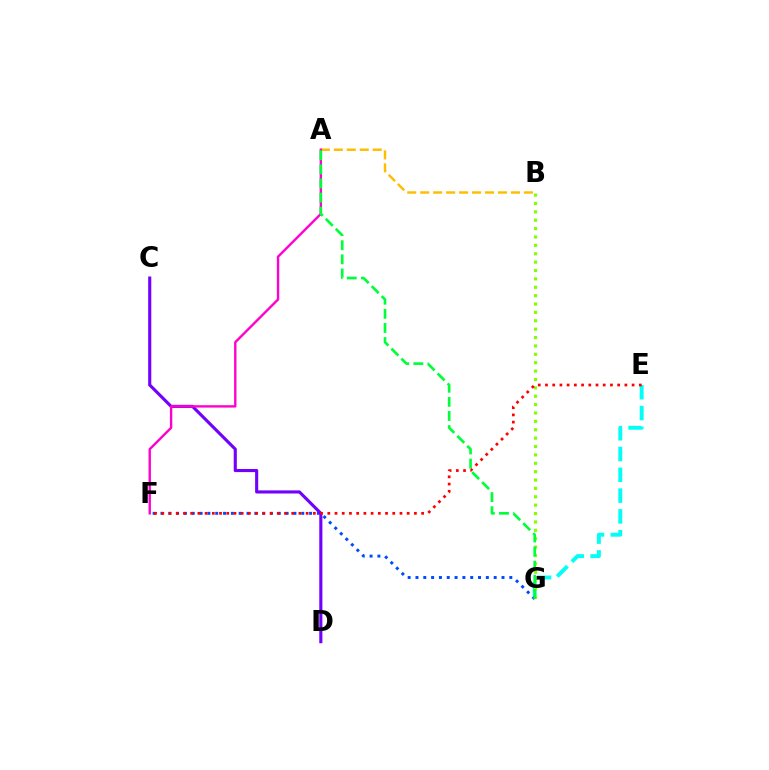{('A', 'B'): [{'color': '#ffbd00', 'line_style': 'dashed', 'thickness': 1.76}], ('F', 'G'): [{'color': '#004bff', 'line_style': 'dotted', 'thickness': 2.13}], ('C', 'D'): [{'color': '#7200ff', 'line_style': 'solid', 'thickness': 2.24}], ('E', 'G'): [{'color': '#00fff6', 'line_style': 'dashed', 'thickness': 2.82}], ('B', 'G'): [{'color': '#84ff00', 'line_style': 'dotted', 'thickness': 2.28}], ('E', 'F'): [{'color': '#ff0000', 'line_style': 'dotted', 'thickness': 1.96}], ('A', 'F'): [{'color': '#ff00cf', 'line_style': 'solid', 'thickness': 1.72}], ('A', 'G'): [{'color': '#00ff39', 'line_style': 'dashed', 'thickness': 1.92}]}